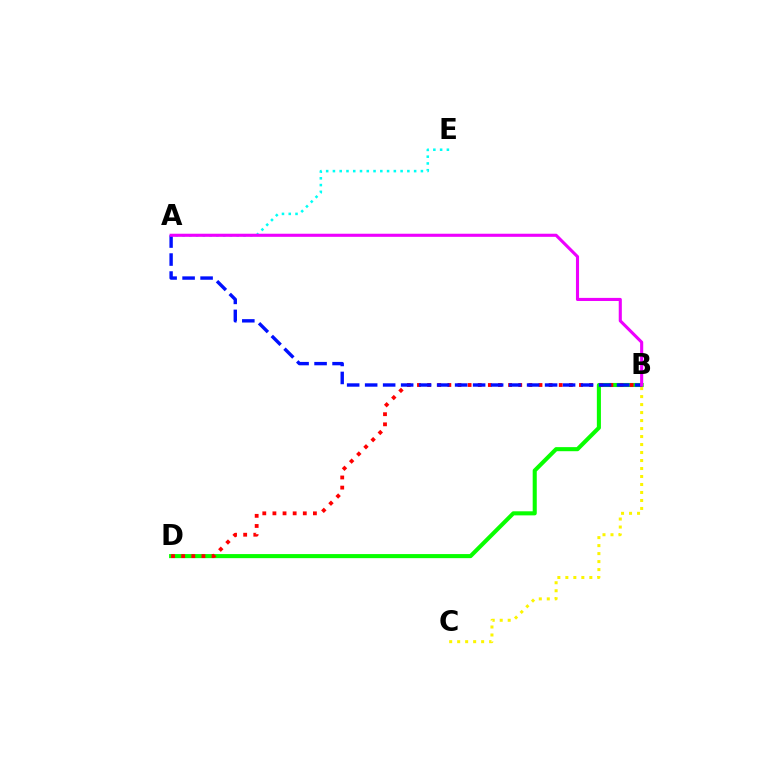{('B', 'D'): [{'color': '#08ff00', 'line_style': 'solid', 'thickness': 2.93}, {'color': '#ff0000', 'line_style': 'dotted', 'thickness': 2.75}], ('B', 'C'): [{'color': '#fcf500', 'line_style': 'dotted', 'thickness': 2.17}], ('A', 'E'): [{'color': '#00fff6', 'line_style': 'dotted', 'thickness': 1.84}], ('A', 'B'): [{'color': '#0010ff', 'line_style': 'dashed', 'thickness': 2.44}, {'color': '#ee00ff', 'line_style': 'solid', 'thickness': 2.23}]}